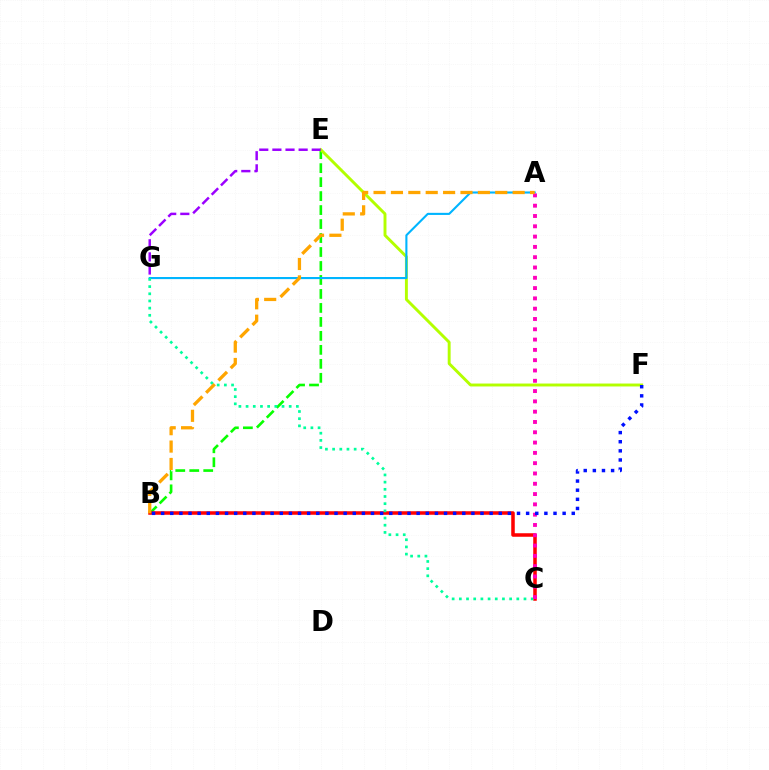{('B', 'E'): [{'color': '#08ff00', 'line_style': 'dashed', 'thickness': 1.9}], ('E', 'F'): [{'color': '#b3ff00', 'line_style': 'solid', 'thickness': 2.1}], ('A', 'G'): [{'color': '#00b5ff', 'line_style': 'solid', 'thickness': 1.52}], ('E', 'G'): [{'color': '#9b00ff', 'line_style': 'dashed', 'thickness': 1.78}], ('B', 'C'): [{'color': '#ff0000', 'line_style': 'solid', 'thickness': 2.54}], ('C', 'G'): [{'color': '#00ff9d', 'line_style': 'dotted', 'thickness': 1.95}], ('A', 'C'): [{'color': '#ff00bd', 'line_style': 'dotted', 'thickness': 2.8}], ('A', 'B'): [{'color': '#ffa500', 'line_style': 'dashed', 'thickness': 2.36}], ('B', 'F'): [{'color': '#0010ff', 'line_style': 'dotted', 'thickness': 2.48}]}